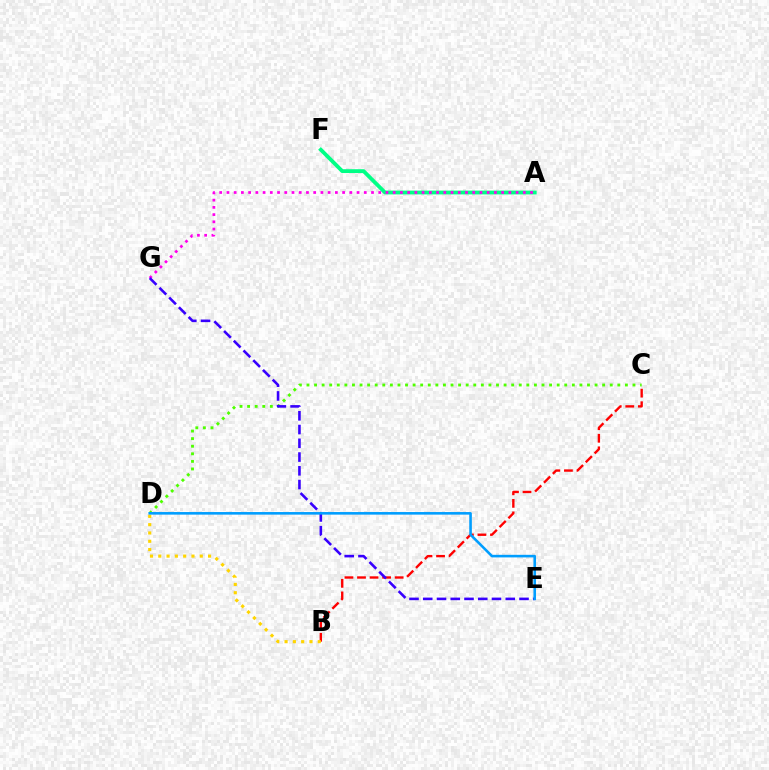{('A', 'F'): [{'color': '#00ff86', 'line_style': 'solid', 'thickness': 2.74}], ('B', 'C'): [{'color': '#ff0000', 'line_style': 'dashed', 'thickness': 1.71}], ('C', 'D'): [{'color': '#4fff00', 'line_style': 'dotted', 'thickness': 2.06}], ('A', 'G'): [{'color': '#ff00ed', 'line_style': 'dotted', 'thickness': 1.96}], ('E', 'G'): [{'color': '#3700ff', 'line_style': 'dashed', 'thickness': 1.87}], ('B', 'D'): [{'color': '#ffd500', 'line_style': 'dotted', 'thickness': 2.25}], ('D', 'E'): [{'color': '#009eff', 'line_style': 'solid', 'thickness': 1.87}]}